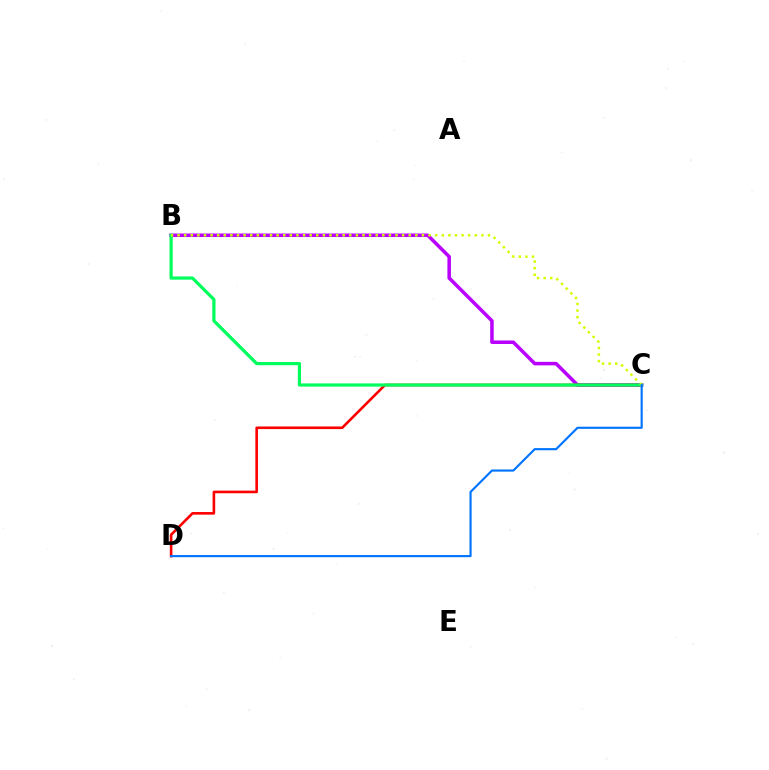{('B', 'C'): [{'color': '#b900ff', 'line_style': 'solid', 'thickness': 2.53}, {'color': '#00ff5c', 'line_style': 'solid', 'thickness': 2.31}, {'color': '#d1ff00', 'line_style': 'dotted', 'thickness': 1.79}], ('C', 'D'): [{'color': '#ff0000', 'line_style': 'solid', 'thickness': 1.88}, {'color': '#0074ff', 'line_style': 'solid', 'thickness': 1.54}]}